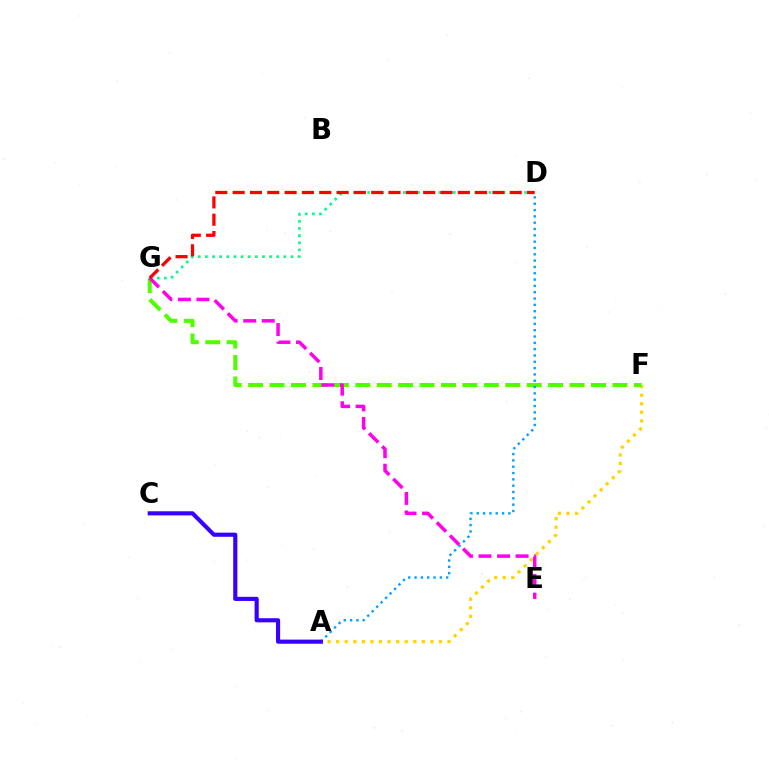{('A', 'F'): [{'color': '#ffd500', 'line_style': 'dotted', 'thickness': 2.33}], ('F', 'G'): [{'color': '#4fff00', 'line_style': 'dashed', 'thickness': 2.91}], ('D', 'G'): [{'color': '#00ff86', 'line_style': 'dotted', 'thickness': 1.94}, {'color': '#ff0000', 'line_style': 'dashed', 'thickness': 2.35}], ('A', 'D'): [{'color': '#009eff', 'line_style': 'dotted', 'thickness': 1.72}], ('E', 'G'): [{'color': '#ff00ed', 'line_style': 'dashed', 'thickness': 2.52}], ('A', 'C'): [{'color': '#3700ff', 'line_style': 'solid', 'thickness': 2.97}]}